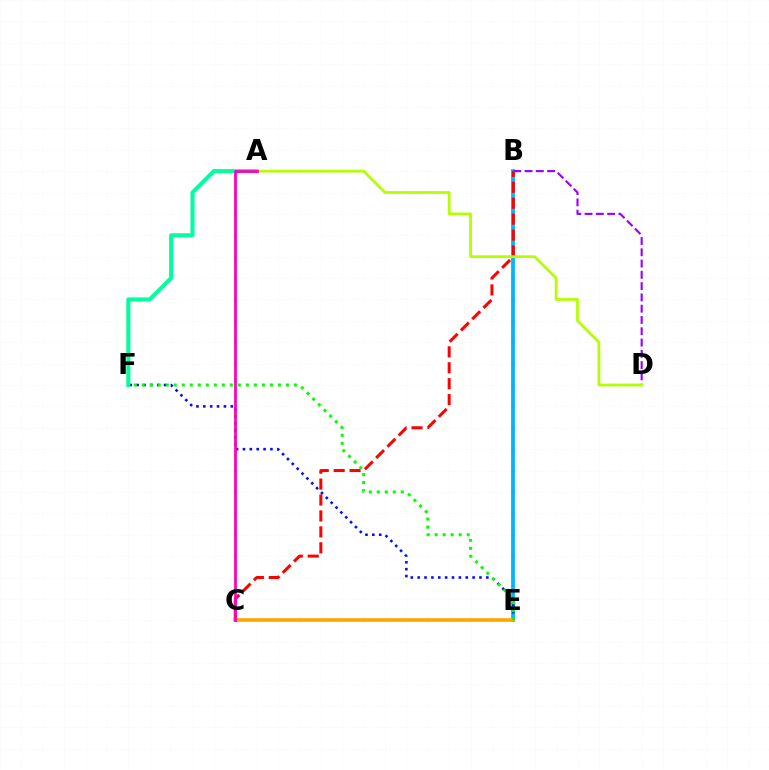{('B', 'E'): [{'color': '#00b5ff', 'line_style': 'solid', 'thickness': 2.72}], ('B', 'C'): [{'color': '#ff0000', 'line_style': 'dashed', 'thickness': 2.16}], ('E', 'F'): [{'color': '#0010ff', 'line_style': 'dotted', 'thickness': 1.87}, {'color': '#08ff00', 'line_style': 'dotted', 'thickness': 2.18}], ('B', 'D'): [{'color': '#9b00ff', 'line_style': 'dashed', 'thickness': 1.53}], ('A', 'F'): [{'color': '#00ff9d', 'line_style': 'solid', 'thickness': 2.92}], ('C', 'E'): [{'color': '#ffa500', 'line_style': 'solid', 'thickness': 2.64}], ('A', 'D'): [{'color': '#b3ff00', 'line_style': 'solid', 'thickness': 1.98}], ('A', 'C'): [{'color': '#ff00bd', 'line_style': 'solid', 'thickness': 2.0}]}